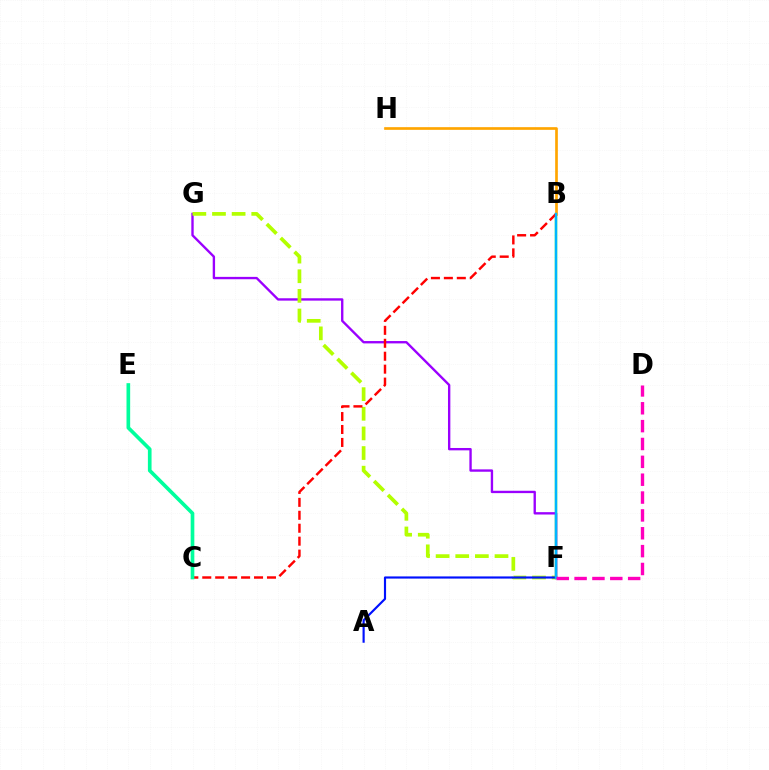{('B', 'F'): [{'color': '#08ff00', 'line_style': 'solid', 'thickness': 1.68}, {'color': '#00b5ff', 'line_style': 'solid', 'thickness': 1.7}], ('F', 'G'): [{'color': '#9b00ff', 'line_style': 'solid', 'thickness': 1.7}, {'color': '#b3ff00', 'line_style': 'dashed', 'thickness': 2.67}], ('B', 'H'): [{'color': '#ffa500', 'line_style': 'solid', 'thickness': 1.93}], ('A', 'F'): [{'color': '#0010ff', 'line_style': 'solid', 'thickness': 1.55}], ('B', 'C'): [{'color': '#ff0000', 'line_style': 'dashed', 'thickness': 1.76}], ('C', 'E'): [{'color': '#00ff9d', 'line_style': 'solid', 'thickness': 2.64}], ('D', 'F'): [{'color': '#ff00bd', 'line_style': 'dashed', 'thickness': 2.43}]}